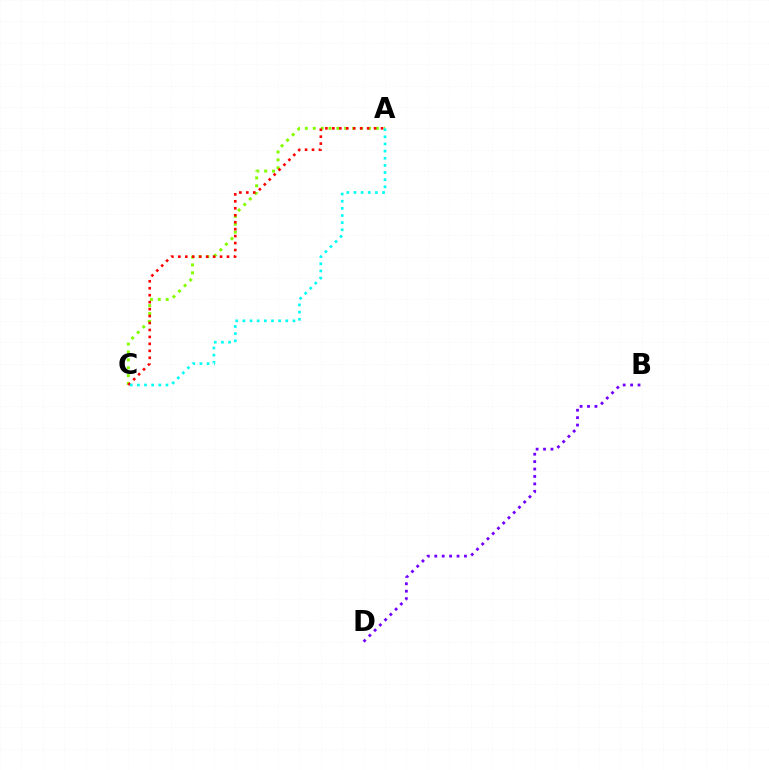{('A', 'C'): [{'color': '#84ff00', 'line_style': 'dotted', 'thickness': 2.14}, {'color': '#ff0000', 'line_style': 'dotted', 'thickness': 1.89}, {'color': '#00fff6', 'line_style': 'dotted', 'thickness': 1.94}], ('B', 'D'): [{'color': '#7200ff', 'line_style': 'dotted', 'thickness': 2.02}]}